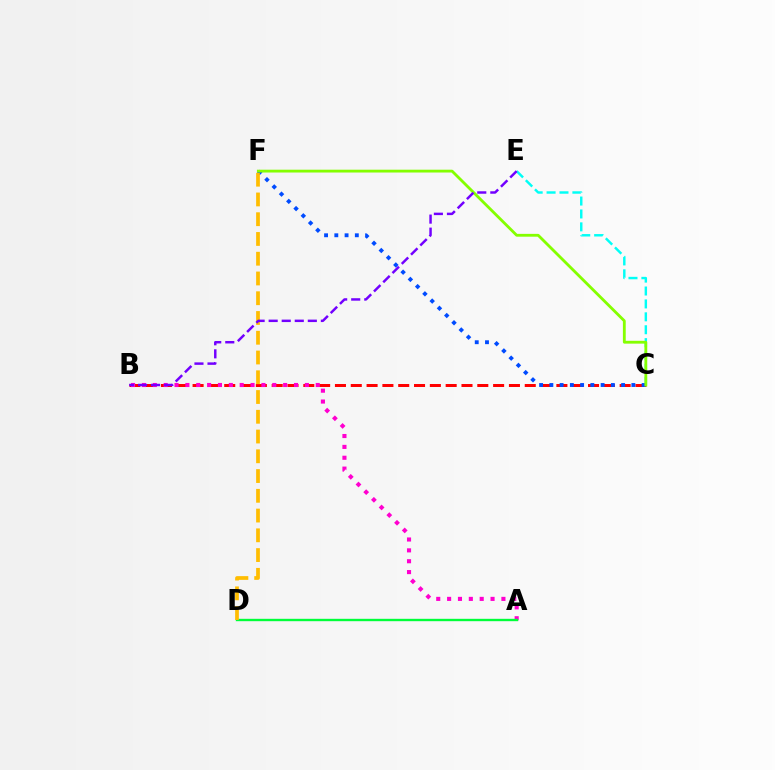{('B', 'C'): [{'color': '#ff0000', 'line_style': 'dashed', 'thickness': 2.15}], ('A', 'B'): [{'color': '#ff00cf', 'line_style': 'dotted', 'thickness': 2.95}], ('C', 'E'): [{'color': '#00fff6', 'line_style': 'dashed', 'thickness': 1.75}], ('A', 'D'): [{'color': '#00ff39', 'line_style': 'solid', 'thickness': 1.71}], ('C', 'F'): [{'color': '#004bff', 'line_style': 'dotted', 'thickness': 2.79}, {'color': '#84ff00', 'line_style': 'solid', 'thickness': 2.03}], ('D', 'F'): [{'color': '#ffbd00', 'line_style': 'dashed', 'thickness': 2.68}], ('B', 'E'): [{'color': '#7200ff', 'line_style': 'dashed', 'thickness': 1.77}]}